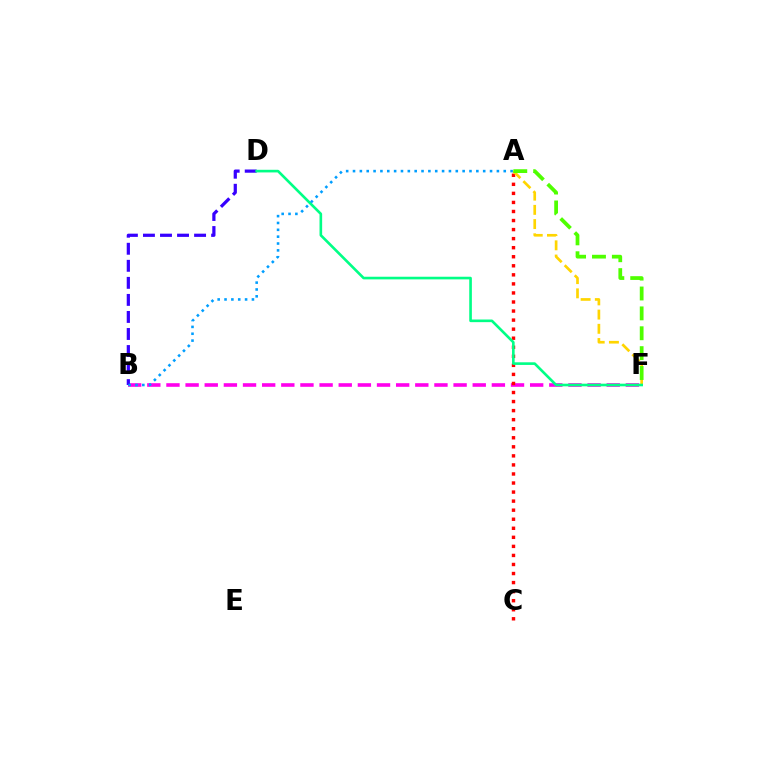{('B', 'F'): [{'color': '#ff00ed', 'line_style': 'dashed', 'thickness': 2.6}], ('B', 'D'): [{'color': '#3700ff', 'line_style': 'dashed', 'thickness': 2.32}], ('A', 'C'): [{'color': '#ff0000', 'line_style': 'dotted', 'thickness': 2.46}], ('A', 'F'): [{'color': '#ffd500', 'line_style': 'dashed', 'thickness': 1.93}, {'color': '#4fff00', 'line_style': 'dashed', 'thickness': 2.7}], ('D', 'F'): [{'color': '#00ff86', 'line_style': 'solid', 'thickness': 1.9}], ('A', 'B'): [{'color': '#009eff', 'line_style': 'dotted', 'thickness': 1.86}]}